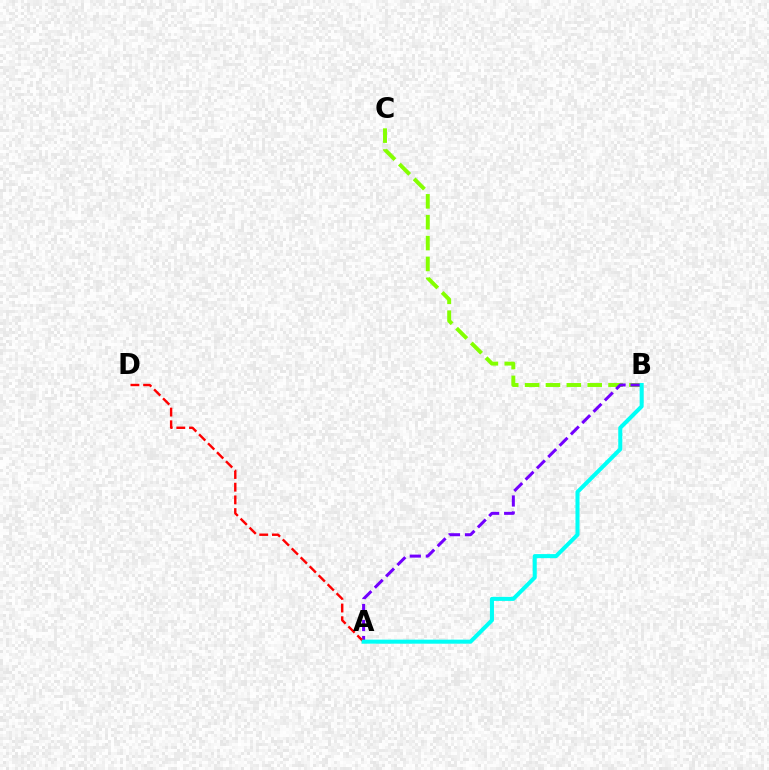{('B', 'C'): [{'color': '#84ff00', 'line_style': 'dashed', 'thickness': 2.83}], ('A', 'B'): [{'color': '#7200ff', 'line_style': 'dashed', 'thickness': 2.17}, {'color': '#00fff6', 'line_style': 'solid', 'thickness': 2.91}], ('A', 'D'): [{'color': '#ff0000', 'line_style': 'dashed', 'thickness': 1.72}]}